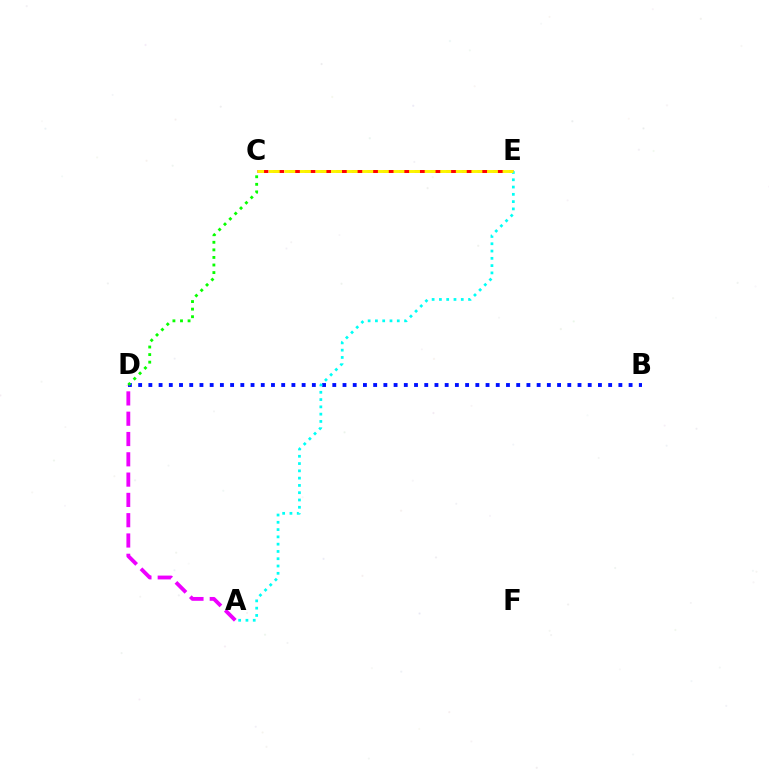{('C', 'E'): [{'color': '#ff0000', 'line_style': 'dashed', 'thickness': 2.14}, {'color': '#fcf500', 'line_style': 'dashed', 'thickness': 2.12}], ('B', 'D'): [{'color': '#0010ff', 'line_style': 'dotted', 'thickness': 2.78}], ('C', 'D'): [{'color': '#08ff00', 'line_style': 'dotted', 'thickness': 2.06}], ('A', 'D'): [{'color': '#ee00ff', 'line_style': 'dashed', 'thickness': 2.76}], ('A', 'E'): [{'color': '#00fff6', 'line_style': 'dotted', 'thickness': 1.98}]}